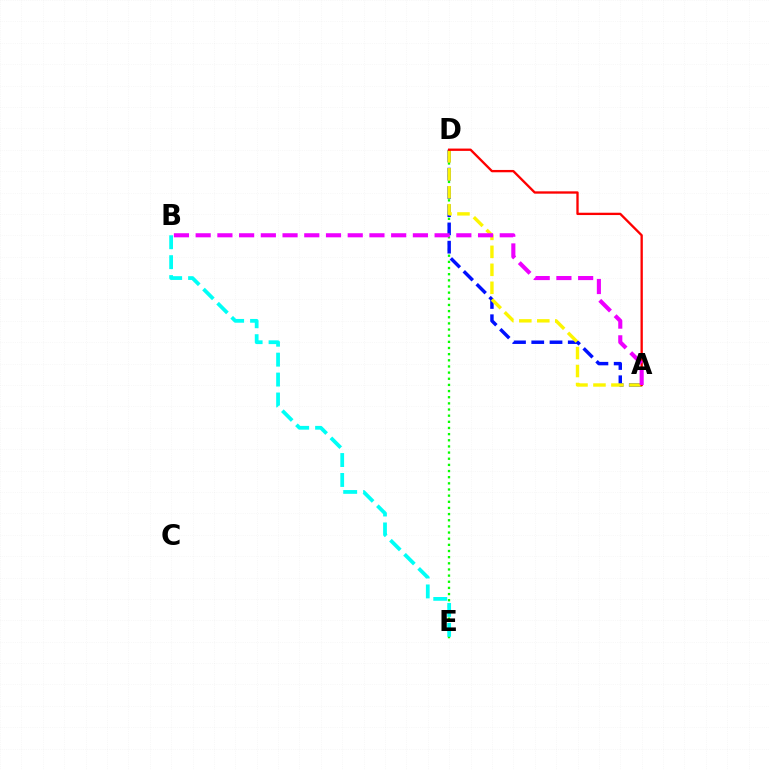{('D', 'E'): [{'color': '#08ff00', 'line_style': 'dotted', 'thickness': 1.67}], ('B', 'E'): [{'color': '#00fff6', 'line_style': 'dashed', 'thickness': 2.71}], ('A', 'D'): [{'color': '#0010ff', 'line_style': 'dashed', 'thickness': 2.48}, {'color': '#fcf500', 'line_style': 'dashed', 'thickness': 2.44}, {'color': '#ff0000', 'line_style': 'solid', 'thickness': 1.68}], ('A', 'B'): [{'color': '#ee00ff', 'line_style': 'dashed', 'thickness': 2.95}]}